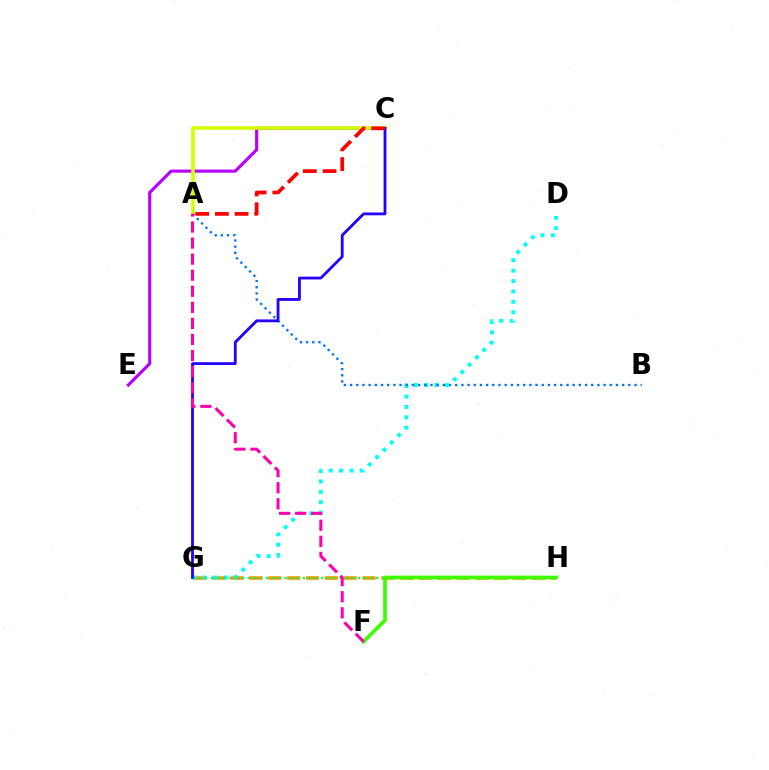{('G', 'H'): [{'color': '#ff9400', 'line_style': 'dashed', 'thickness': 2.56}, {'color': '#00ff5c', 'line_style': 'dotted', 'thickness': 1.66}], ('D', 'G'): [{'color': '#00fff6', 'line_style': 'dotted', 'thickness': 2.82}], ('C', 'E'): [{'color': '#b900ff', 'line_style': 'solid', 'thickness': 2.24}], ('A', 'C'): [{'color': '#d1ff00', 'line_style': 'solid', 'thickness': 2.59}, {'color': '#ff0000', 'line_style': 'dashed', 'thickness': 2.68}], ('A', 'B'): [{'color': '#0074ff', 'line_style': 'dotted', 'thickness': 1.68}], ('C', 'G'): [{'color': '#2500ff', 'line_style': 'solid', 'thickness': 2.03}], ('F', 'H'): [{'color': '#3dff00', 'line_style': 'solid', 'thickness': 2.66}], ('A', 'F'): [{'color': '#ff00ac', 'line_style': 'dashed', 'thickness': 2.18}]}